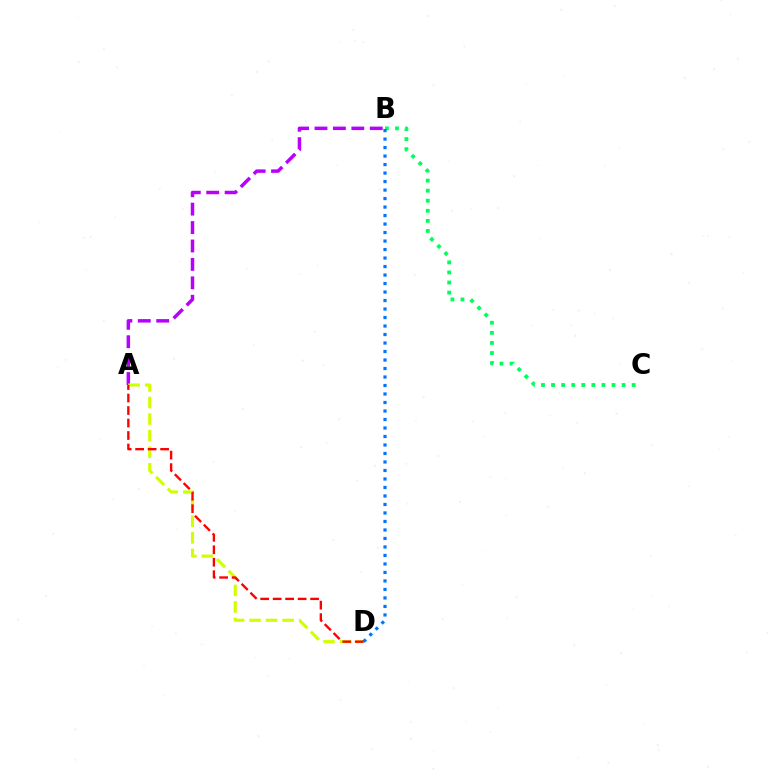{('A', 'B'): [{'color': '#b900ff', 'line_style': 'dashed', 'thickness': 2.5}], ('A', 'D'): [{'color': '#d1ff00', 'line_style': 'dashed', 'thickness': 2.25}, {'color': '#ff0000', 'line_style': 'dashed', 'thickness': 1.7}], ('B', 'C'): [{'color': '#00ff5c', 'line_style': 'dotted', 'thickness': 2.74}], ('B', 'D'): [{'color': '#0074ff', 'line_style': 'dotted', 'thickness': 2.31}]}